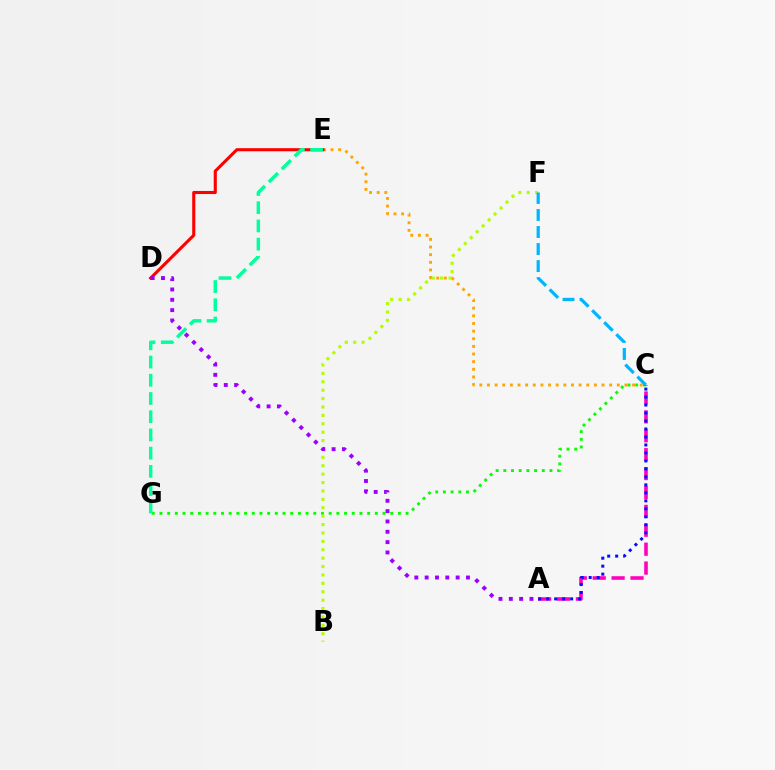{('C', 'G'): [{'color': '#08ff00', 'line_style': 'dotted', 'thickness': 2.09}], ('B', 'F'): [{'color': '#b3ff00', 'line_style': 'dotted', 'thickness': 2.28}], ('A', 'C'): [{'color': '#ff00bd', 'line_style': 'dashed', 'thickness': 2.57}, {'color': '#0010ff', 'line_style': 'dotted', 'thickness': 2.17}], ('C', 'E'): [{'color': '#ffa500', 'line_style': 'dotted', 'thickness': 2.08}], ('D', 'E'): [{'color': '#ff0000', 'line_style': 'solid', 'thickness': 2.22}], ('E', 'G'): [{'color': '#00ff9d', 'line_style': 'dashed', 'thickness': 2.47}], ('C', 'F'): [{'color': '#00b5ff', 'line_style': 'dashed', 'thickness': 2.31}], ('A', 'D'): [{'color': '#9b00ff', 'line_style': 'dotted', 'thickness': 2.81}]}